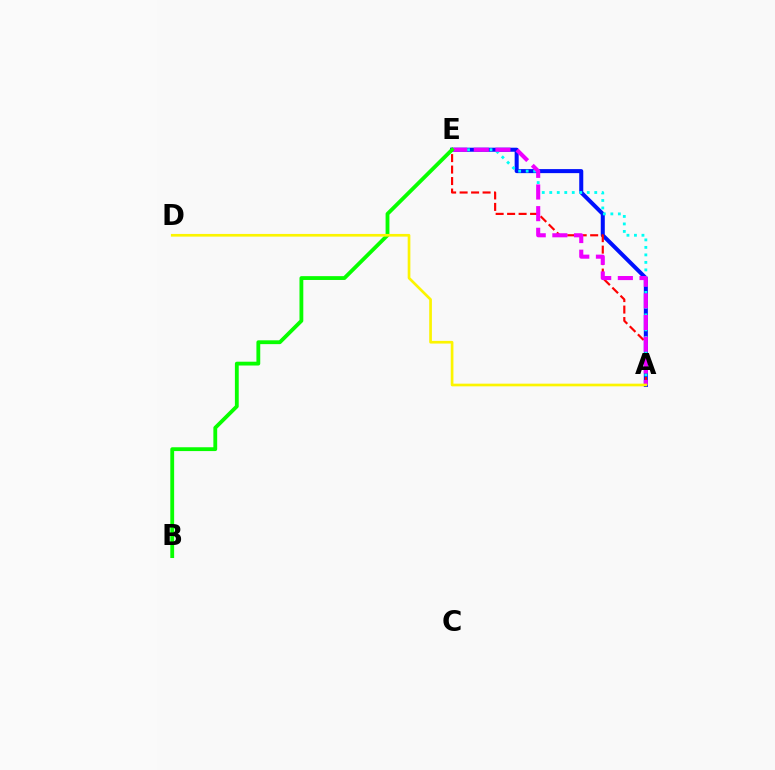{('A', 'E'): [{'color': '#0010ff', 'line_style': 'solid', 'thickness': 2.9}, {'color': '#ff0000', 'line_style': 'dashed', 'thickness': 1.56}, {'color': '#00fff6', 'line_style': 'dotted', 'thickness': 2.04}, {'color': '#ee00ff', 'line_style': 'dashed', 'thickness': 2.94}], ('B', 'E'): [{'color': '#08ff00', 'line_style': 'solid', 'thickness': 2.75}], ('A', 'D'): [{'color': '#fcf500', 'line_style': 'solid', 'thickness': 1.93}]}